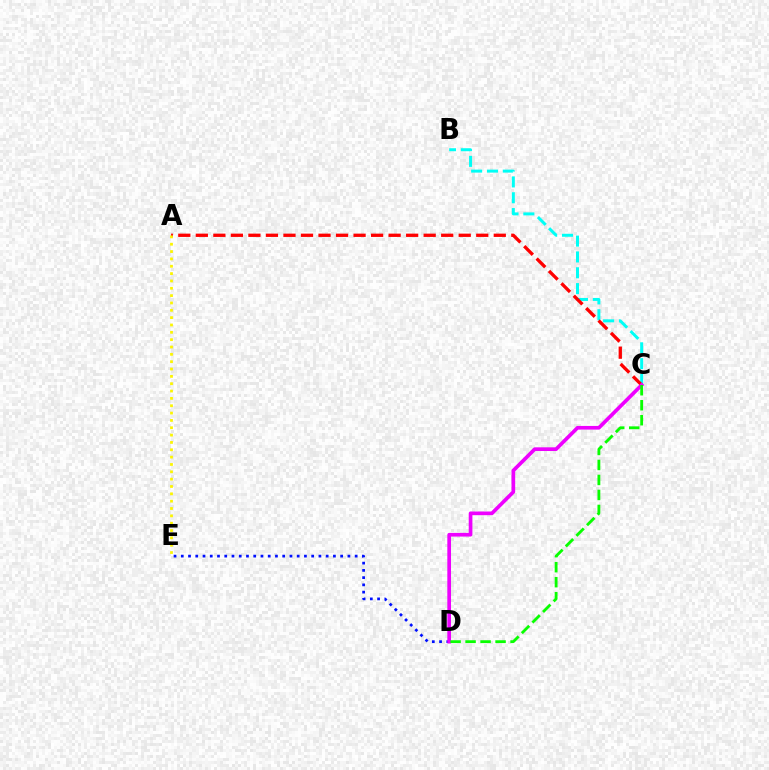{('B', 'C'): [{'color': '#00fff6', 'line_style': 'dashed', 'thickness': 2.15}], ('D', 'E'): [{'color': '#0010ff', 'line_style': 'dotted', 'thickness': 1.97}], ('A', 'C'): [{'color': '#ff0000', 'line_style': 'dashed', 'thickness': 2.38}], ('C', 'D'): [{'color': '#ee00ff', 'line_style': 'solid', 'thickness': 2.65}, {'color': '#08ff00', 'line_style': 'dashed', 'thickness': 2.04}], ('A', 'E'): [{'color': '#fcf500', 'line_style': 'dotted', 'thickness': 1.99}]}